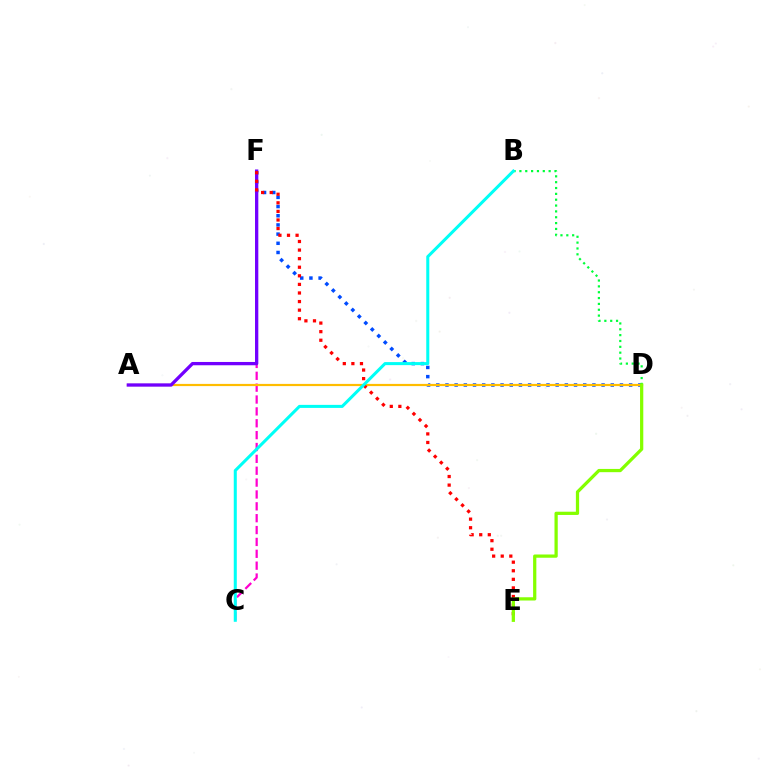{('D', 'F'): [{'color': '#004bff', 'line_style': 'dotted', 'thickness': 2.5}], ('C', 'F'): [{'color': '#ff00cf', 'line_style': 'dashed', 'thickness': 1.61}], ('A', 'D'): [{'color': '#ffbd00', 'line_style': 'solid', 'thickness': 1.58}], ('A', 'F'): [{'color': '#7200ff', 'line_style': 'solid', 'thickness': 2.37}], ('B', 'D'): [{'color': '#00ff39', 'line_style': 'dotted', 'thickness': 1.59}], ('E', 'F'): [{'color': '#ff0000', 'line_style': 'dotted', 'thickness': 2.33}], ('D', 'E'): [{'color': '#84ff00', 'line_style': 'solid', 'thickness': 2.34}], ('B', 'C'): [{'color': '#00fff6', 'line_style': 'solid', 'thickness': 2.19}]}